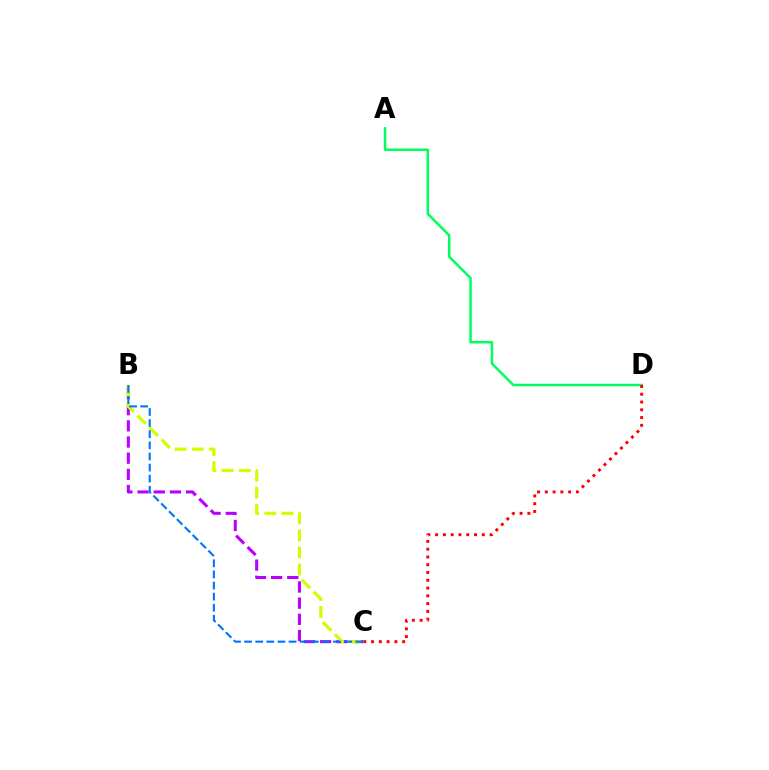{('B', 'C'): [{'color': '#b900ff', 'line_style': 'dashed', 'thickness': 2.2}, {'color': '#d1ff00', 'line_style': 'dashed', 'thickness': 2.32}, {'color': '#0074ff', 'line_style': 'dashed', 'thickness': 1.51}], ('A', 'D'): [{'color': '#00ff5c', 'line_style': 'solid', 'thickness': 1.81}], ('C', 'D'): [{'color': '#ff0000', 'line_style': 'dotted', 'thickness': 2.11}]}